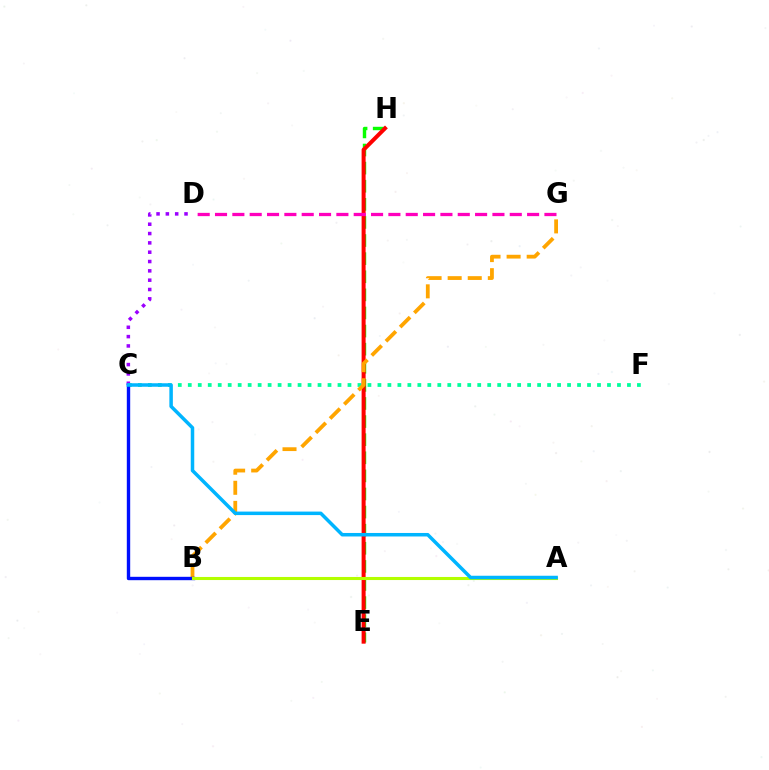{('C', 'D'): [{'color': '#9b00ff', 'line_style': 'dotted', 'thickness': 2.53}], ('C', 'F'): [{'color': '#00ff9d', 'line_style': 'dotted', 'thickness': 2.71}], ('E', 'H'): [{'color': '#08ff00', 'line_style': 'dashed', 'thickness': 2.46}, {'color': '#ff0000', 'line_style': 'solid', 'thickness': 2.89}], ('D', 'G'): [{'color': '#ff00bd', 'line_style': 'dashed', 'thickness': 2.36}], ('B', 'G'): [{'color': '#ffa500', 'line_style': 'dashed', 'thickness': 2.73}], ('B', 'C'): [{'color': '#0010ff', 'line_style': 'solid', 'thickness': 2.44}], ('A', 'B'): [{'color': '#b3ff00', 'line_style': 'solid', 'thickness': 2.22}], ('A', 'C'): [{'color': '#00b5ff', 'line_style': 'solid', 'thickness': 2.52}]}